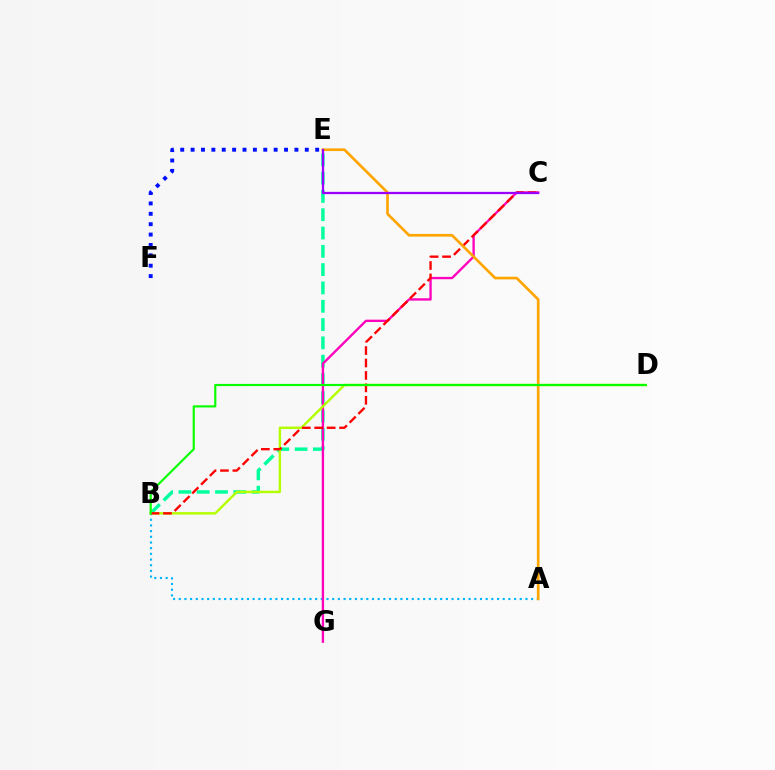{('B', 'E'): [{'color': '#00ff9d', 'line_style': 'dashed', 'thickness': 2.49}], ('A', 'B'): [{'color': '#00b5ff', 'line_style': 'dotted', 'thickness': 1.54}], ('C', 'G'): [{'color': '#ff00bd', 'line_style': 'solid', 'thickness': 1.69}], ('B', 'D'): [{'color': '#b3ff00', 'line_style': 'solid', 'thickness': 1.74}, {'color': '#08ff00', 'line_style': 'solid', 'thickness': 1.56}], ('B', 'C'): [{'color': '#ff0000', 'line_style': 'dashed', 'thickness': 1.69}], ('E', 'F'): [{'color': '#0010ff', 'line_style': 'dotted', 'thickness': 2.82}], ('A', 'E'): [{'color': '#ffa500', 'line_style': 'solid', 'thickness': 1.93}], ('C', 'E'): [{'color': '#9b00ff', 'line_style': 'solid', 'thickness': 1.63}]}